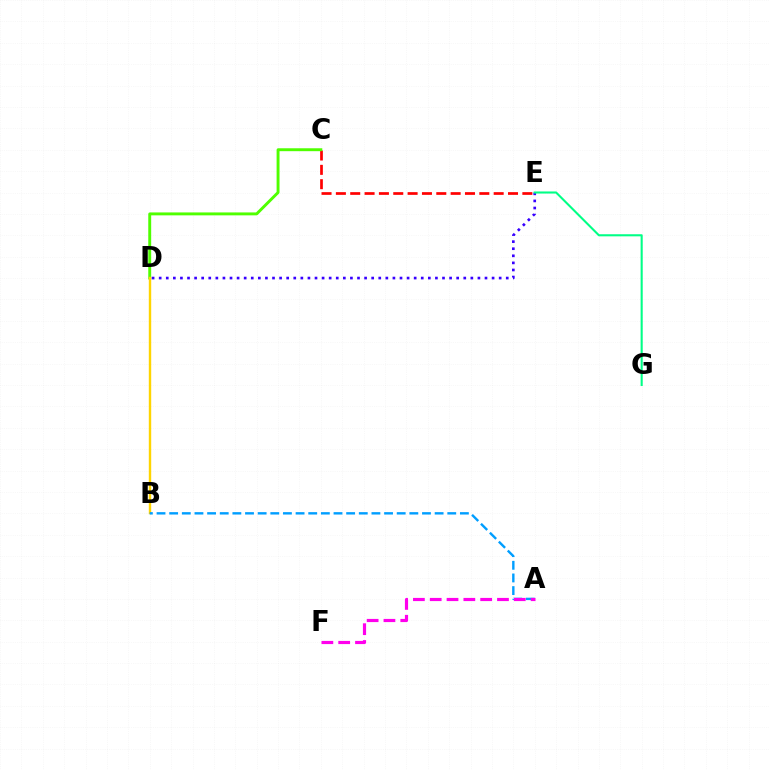{('C', 'E'): [{'color': '#ff0000', 'line_style': 'dashed', 'thickness': 1.95}], ('C', 'D'): [{'color': '#4fff00', 'line_style': 'solid', 'thickness': 2.1}], ('B', 'D'): [{'color': '#ffd500', 'line_style': 'solid', 'thickness': 1.73}], ('A', 'B'): [{'color': '#009eff', 'line_style': 'dashed', 'thickness': 1.72}], ('D', 'E'): [{'color': '#3700ff', 'line_style': 'dotted', 'thickness': 1.92}], ('A', 'F'): [{'color': '#ff00ed', 'line_style': 'dashed', 'thickness': 2.28}], ('E', 'G'): [{'color': '#00ff86', 'line_style': 'solid', 'thickness': 1.5}]}